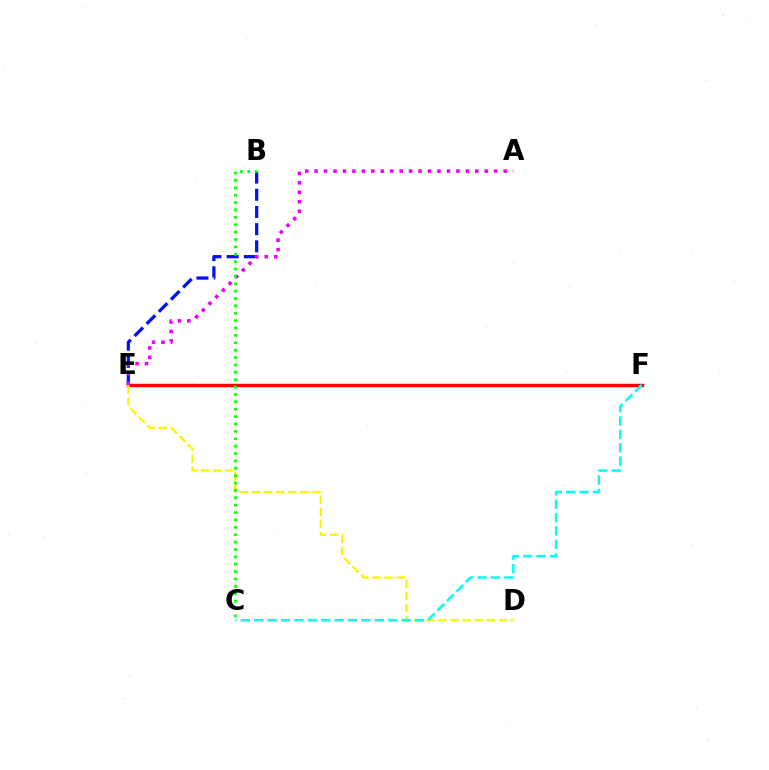{('B', 'E'): [{'color': '#0010ff', 'line_style': 'dashed', 'thickness': 2.33}], ('E', 'F'): [{'color': '#ff0000', 'line_style': 'solid', 'thickness': 2.48}], ('A', 'E'): [{'color': '#ee00ff', 'line_style': 'dotted', 'thickness': 2.57}], ('D', 'E'): [{'color': '#fcf500', 'line_style': 'dashed', 'thickness': 1.64}], ('C', 'F'): [{'color': '#00fff6', 'line_style': 'dashed', 'thickness': 1.82}], ('B', 'C'): [{'color': '#08ff00', 'line_style': 'dotted', 'thickness': 2.01}]}